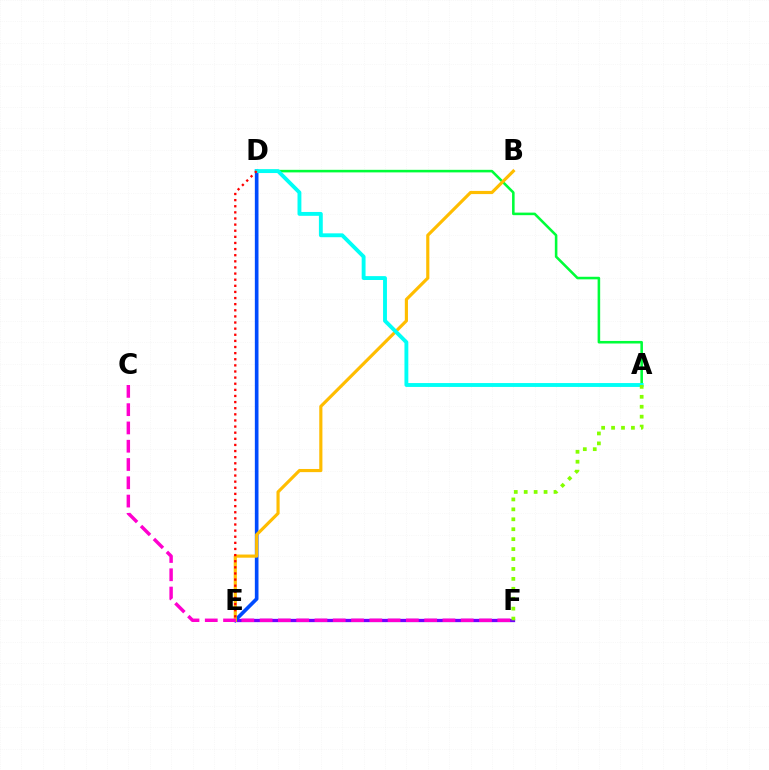{('A', 'D'): [{'color': '#00ff39', 'line_style': 'solid', 'thickness': 1.85}, {'color': '#00fff6', 'line_style': 'solid', 'thickness': 2.79}], ('E', 'F'): [{'color': '#7200ff', 'line_style': 'solid', 'thickness': 2.37}], ('D', 'E'): [{'color': '#004bff', 'line_style': 'solid', 'thickness': 2.62}, {'color': '#ff0000', 'line_style': 'dotted', 'thickness': 1.66}], ('B', 'E'): [{'color': '#ffbd00', 'line_style': 'solid', 'thickness': 2.27}], ('A', 'F'): [{'color': '#84ff00', 'line_style': 'dotted', 'thickness': 2.7}], ('C', 'F'): [{'color': '#ff00cf', 'line_style': 'dashed', 'thickness': 2.48}]}